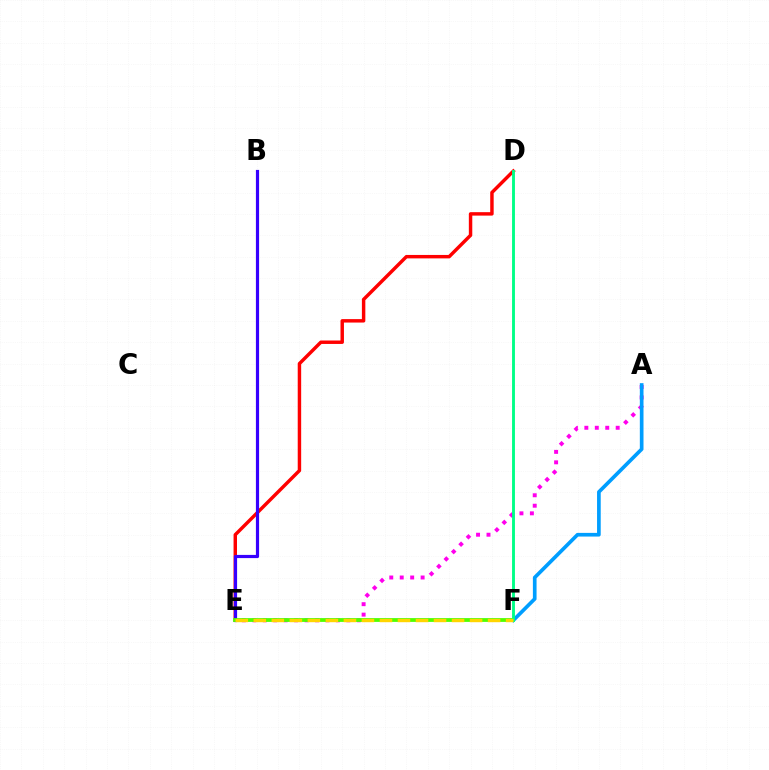{('A', 'E'): [{'color': '#ff00ed', 'line_style': 'dotted', 'thickness': 2.84}], ('D', 'E'): [{'color': '#ff0000', 'line_style': 'solid', 'thickness': 2.48}], ('B', 'E'): [{'color': '#3700ff', 'line_style': 'solid', 'thickness': 2.29}], ('A', 'F'): [{'color': '#009eff', 'line_style': 'solid', 'thickness': 2.64}], ('E', 'F'): [{'color': '#4fff00', 'line_style': 'solid', 'thickness': 2.74}, {'color': '#ffd500', 'line_style': 'dashed', 'thickness': 2.45}], ('D', 'F'): [{'color': '#00ff86', 'line_style': 'solid', 'thickness': 2.08}]}